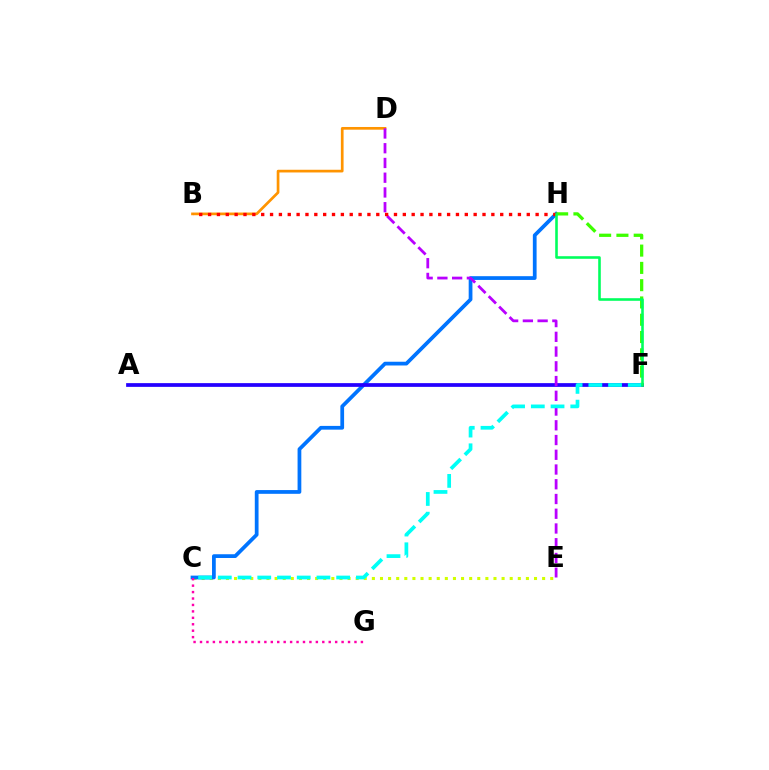{('C', 'E'): [{'color': '#d1ff00', 'line_style': 'dotted', 'thickness': 2.2}], ('C', 'H'): [{'color': '#0074ff', 'line_style': 'solid', 'thickness': 2.7}], ('B', 'D'): [{'color': '#ff9400', 'line_style': 'solid', 'thickness': 1.94}], ('C', 'G'): [{'color': '#ff00ac', 'line_style': 'dotted', 'thickness': 1.75}], ('A', 'F'): [{'color': '#2500ff', 'line_style': 'solid', 'thickness': 2.69}], ('F', 'H'): [{'color': '#3dff00', 'line_style': 'dashed', 'thickness': 2.35}, {'color': '#00ff5c', 'line_style': 'solid', 'thickness': 1.87}], ('D', 'E'): [{'color': '#b900ff', 'line_style': 'dashed', 'thickness': 2.0}], ('C', 'F'): [{'color': '#00fff6', 'line_style': 'dashed', 'thickness': 2.68}], ('B', 'H'): [{'color': '#ff0000', 'line_style': 'dotted', 'thickness': 2.41}]}